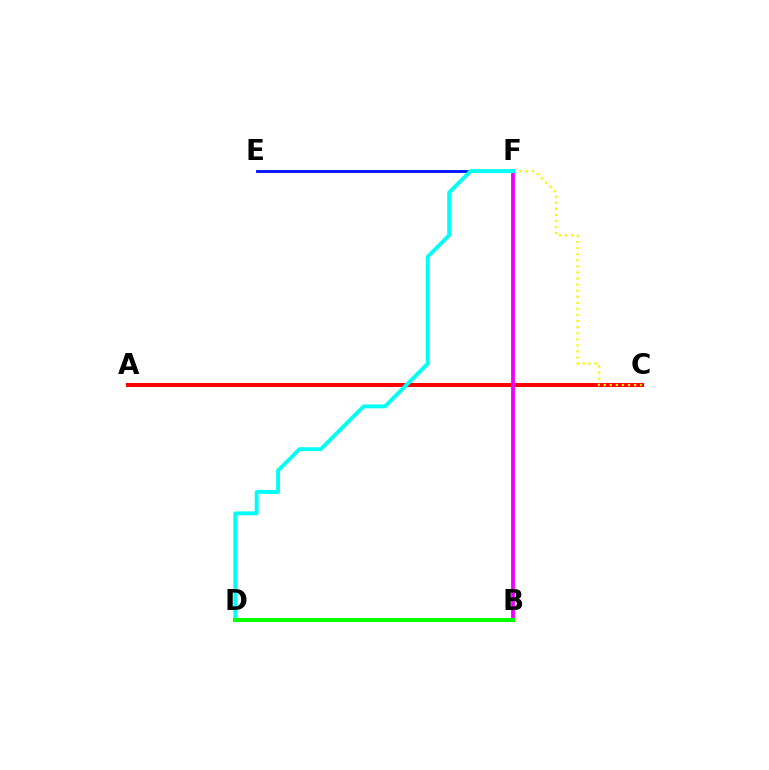{('E', 'F'): [{'color': '#0010ff', 'line_style': 'solid', 'thickness': 2.03}], ('A', 'C'): [{'color': '#ff0000', 'line_style': 'solid', 'thickness': 2.89}], ('B', 'F'): [{'color': '#ee00ff', 'line_style': 'solid', 'thickness': 2.73}], ('C', 'F'): [{'color': '#fcf500', 'line_style': 'dotted', 'thickness': 1.65}], ('D', 'F'): [{'color': '#00fff6', 'line_style': 'solid', 'thickness': 2.8}], ('B', 'D'): [{'color': '#08ff00', 'line_style': 'solid', 'thickness': 2.87}]}